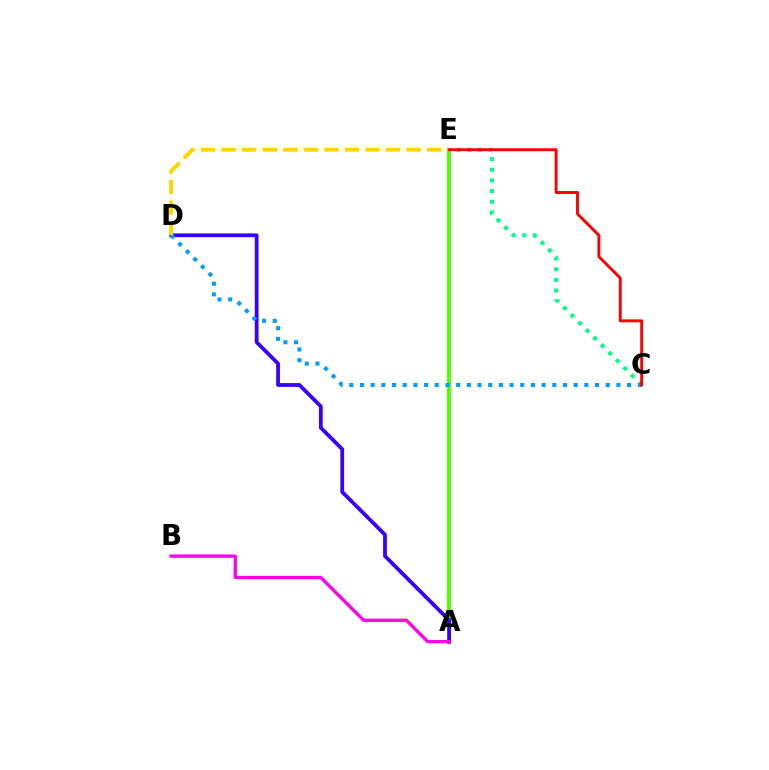{('A', 'E'): [{'color': '#4fff00', 'line_style': 'solid', 'thickness': 2.81}], ('C', 'E'): [{'color': '#00ff86', 'line_style': 'dotted', 'thickness': 2.9}, {'color': '#ff0000', 'line_style': 'solid', 'thickness': 2.09}], ('A', 'D'): [{'color': '#3700ff', 'line_style': 'solid', 'thickness': 2.72}], ('C', 'D'): [{'color': '#009eff', 'line_style': 'dotted', 'thickness': 2.9}], ('D', 'E'): [{'color': '#ffd500', 'line_style': 'dashed', 'thickness': 2.79}], ('A', 'B'): [{'color': '#ff00ed', 'line_style': 'solid', 'thickness': 2.37}]}